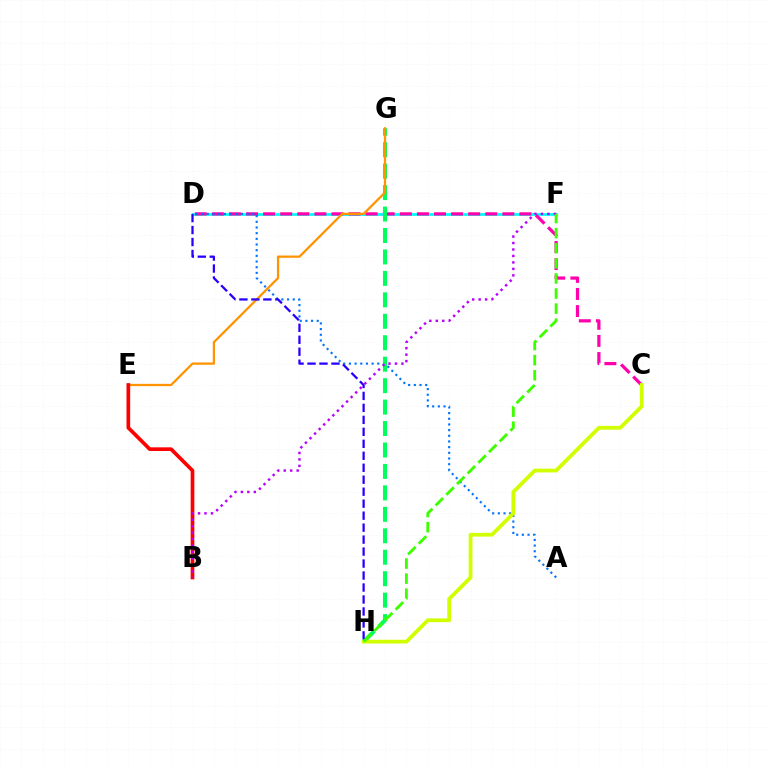{('D', 'F'): [{'color': '#00fff6', 'line_style': 'solid', 'thickness': 2.0}], ('C', 'D'): [{'color': '#ff00ac', 'line_style': 'dashed', 'thickness': 2.32}], ('A', 'D'): [{'color': '#0074ff', 'line_style': 'dotted', 'thickness': 1.54}], ('G', 'H'): [{'color': '#00ff5c', 'line_style': 'dashed', 'thickness': 2.91}], ('E', 'G'): [{'color': '#ff9400', 'line_style': 'solid', 'thickness': 1.63}], ('B', 'E'): [{'color': '#ff0000', 'line_style': 'solid', 'thickness': 2.65}], ('D', 'H'): [{'color': '#2500ff', 'line_style': 'dashed', 'thickness': 1.63}], ('B', 'F'): [{'color': '#b900ff', 'line_style': 'dotted', 'thickness': 1.76}], ('C', 'H'): [{'color': '#d1ff00', 'line_style': 'solid', 'thickness': 2.72}], ('F', 'H'): [{'color': '#3dff00', 'line_style': 'dashed', 'thickness': 2.05}]}